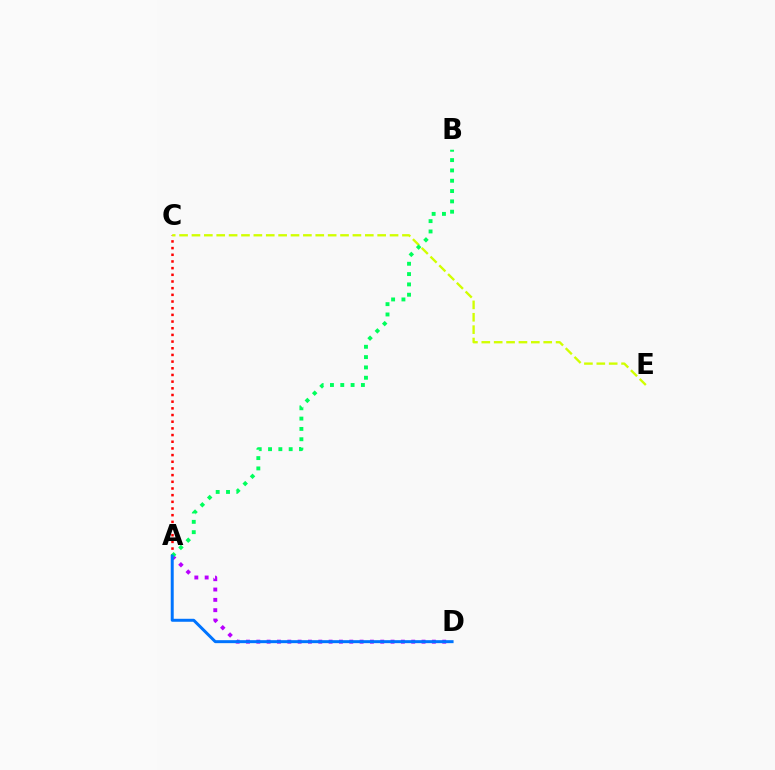{('A', 'D'): [{'color': '#b900ff', 'line_style': 'dotted', 'thickness': 2.81}, {'color': '#0074ff', 'line_style': 'solid', 'thickness': 2.14}], ('A', 'C'): [{'color': '#ff0000', 'line_style': 'dotted', 'thickness': 1.81}], ('C', 'E'): [{'color': '#d1ff00', 'line_style': 'dashed', 'thickness': 1.68}], ('A', 'B'): [{'color': '#00ff5c', 'line_style': 'dotted', 'thickness': 2.8}]}